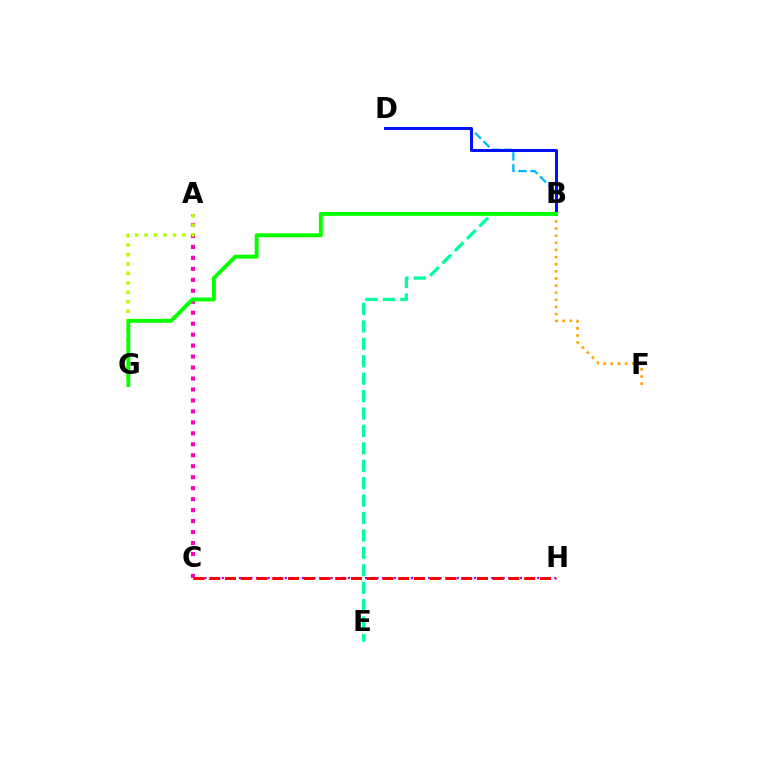{('B', 'D'): [{'color': '#00b5ff', 'line_style': 'dashed', 'thickness': 1.62}, {'color': '#0010ff', 'line_style': 'solid', 'thickness': 2.14}], ('B', 'F'): [{'color': '#ffa500', 'line_style': 'dotted', 'thickness': 1.94}], ('A', 'C'): [{'color': '#ff00bd', 'line_style': 'dotted', 'thickness': 2.98}], ('C', 'H'): [{'color': '#9b00ff', 'line_style': 'dotted', 'thickness': 1.56}, {'color': '#ff0000', 'line_style': 'dashed', 'thickness': 2.14}], ('A', 'G'): [{'color': '#b3ff00', 'line_style': 'dotted', 'thickness': 2.56}], ('B', 'E'): [{'color': '#00ff9d', 'line_style': 'dashed', 'thickness': 2.37}], ('B', 'G'): [{'color': '#08ff00', 'line_style': 'solid', 'thickness': 2.81}]}